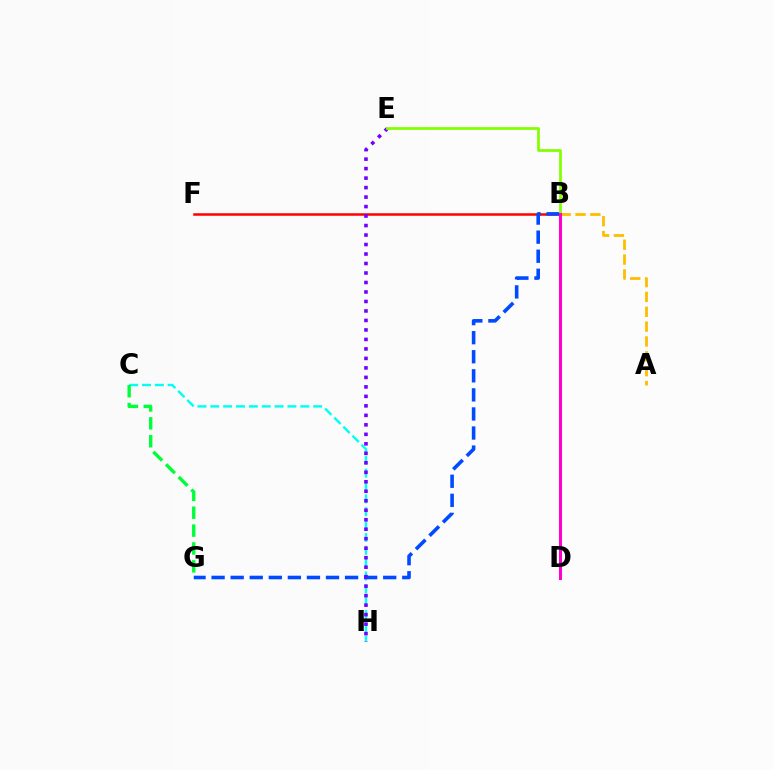{('C', 'H'): [{'color': '#00fff6', 'line_style': 'dashed', 'thickness': 1.75}], ('B', 'F'): [{'color': '#ff0000', 'line_style': 'solid', 'thickness': 1.8}], ('B', 'G'): [{'color': '#004bff', 'line_style': 'dashed', 'thickness': 2.59}], ('E', 'H'): [{'color': '#7200ff', 'line_style': 'dotted', 'thickness': 2.58}], ('B', 'E'): [{'color': '#84ff00', 'line_style': 'solid', 'thickness': 1.98}], ('A', 'B'): [{'color': '#ffbd00', 'line_style': 'dashed', 'thickness': 2.02}], ('C', 'G'): [{'color': '#00ff39', 'line_style': 'dashed', 'thickness': 2.43}], ('B', 'D'): [{'color': '#ff00cf', 'line_style': 'solid', 'thickness': 2.18}]}